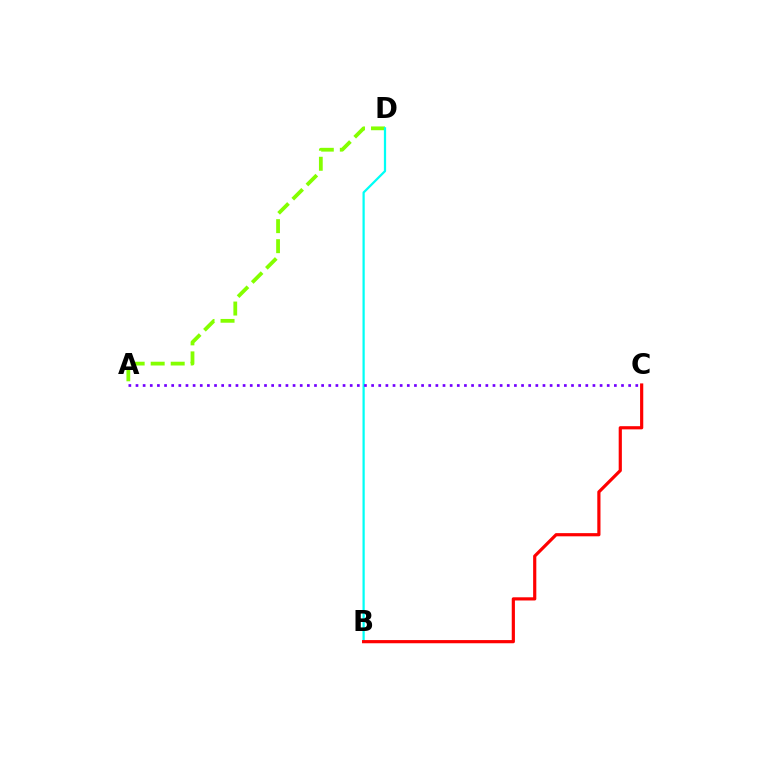{('A', 'D'): [{'color': '#84ff00', 'line_style': 'dashed', 'thickness': 2.72}], ('B', 'D'): [{'color': '#00fff6', 'line_style': 'solid', 'thickness': 1.61}], ('A', 'C'): [{'color': '#7200ff', 'line_style': 'dotted', 'thickness': 1.94}], ('B', 'C'): [{'color': '#ff0000', 'line_style': 'solid', 'thickness': 2.29}]}